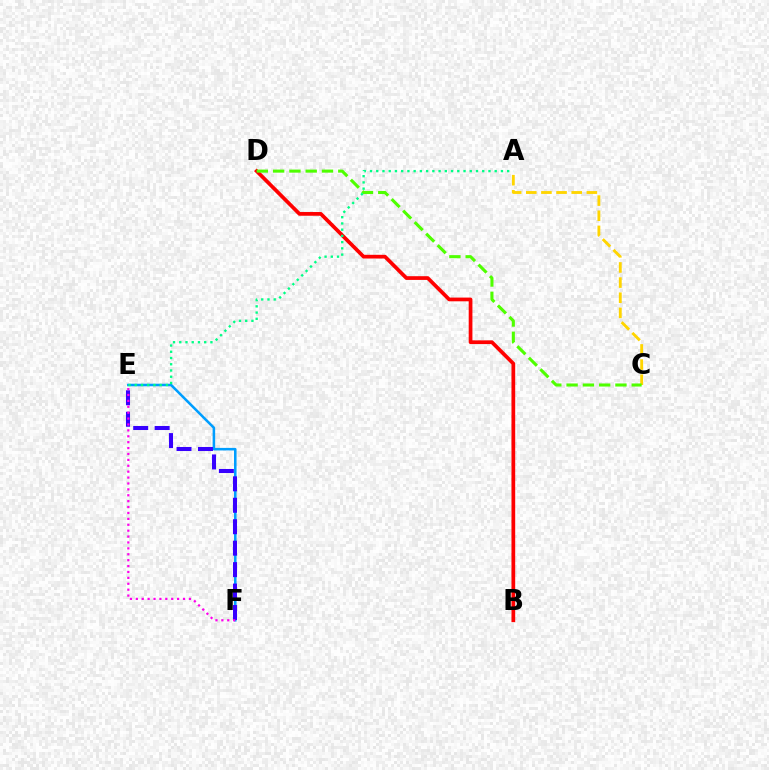{('E', 'F'): [{'color': '#009eff', 'line_style': 'solid', 'thickness': 1.83}, {'color': '#3700ff', 'line_style': 'dashed', 'thickness': 2.91}, {'color': '#ff00ed', 'line_style': 'dotted', 'thickness': 1.6}], ('B', 'D'): [{'color': '#ff0000', 'line_style': 'solid', 'thickness': 2.68}], ('A', 'C'): [{'color': '#ffd500', 'line_style': 'dashed', 'thickness': 2.06}], ('C', 'D'): [{'color': '#4fff00', 'line_style': 'dashed', 'thickness': 2.21}], ('A', 'E'): [{'color': '#00ff86', 'line_style': 'dotted', 'thickness': 1.69}]}